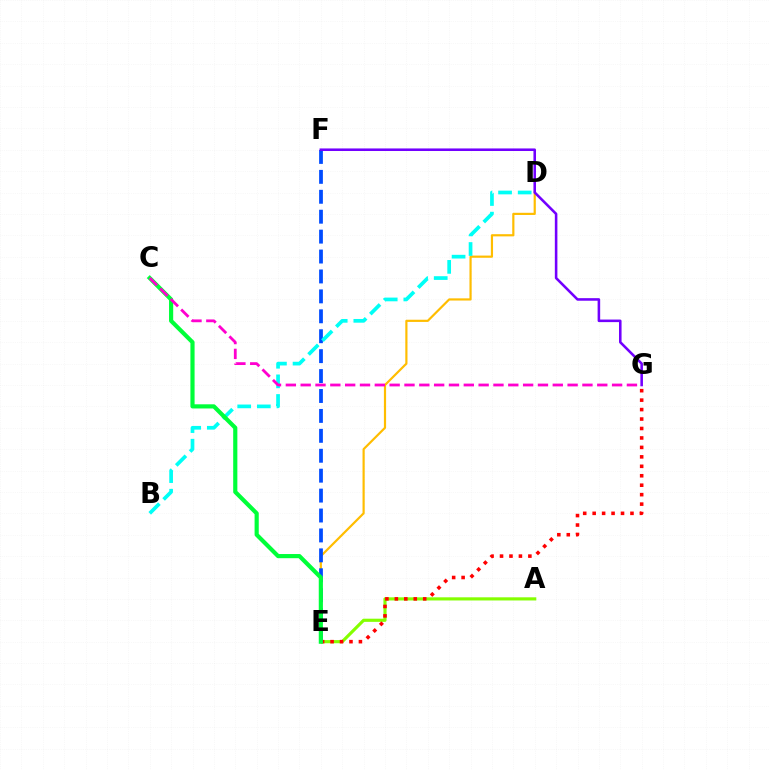{('D', 'E'): [{'color': '#ffbd00', 'line_style': 'solid', 'thickness': 1.57}], ('E', 'F'): [{'color': '#004bff', 'line_style': 'dashed', 'thickness': 2.71}], ('F', 'G'): [{'color': '#7200ff', 'line_style': 'solid', 'thickness': 1.85}], ('A', 'E'): [{'color': '#84ff00', 'line_style': 'solid', 'thickness': 2.27}], ('E', 'G'): [{'color': '#ff0000', 'line_style': 'dotted', 'thickness': 2.57}], ('B', 'D'): [{'color': '#00fff6', 'line_style': 'dashed', 'thickness': 2.67}], ('C', 'E'): [{'color': '#00ff39', 'line_style': 'solid', 'thickness': 3.0}], ('C', 'G'): [{'color': '#ff00cf', 'line_style': 'dashed', 'thickness': 2.01}]}